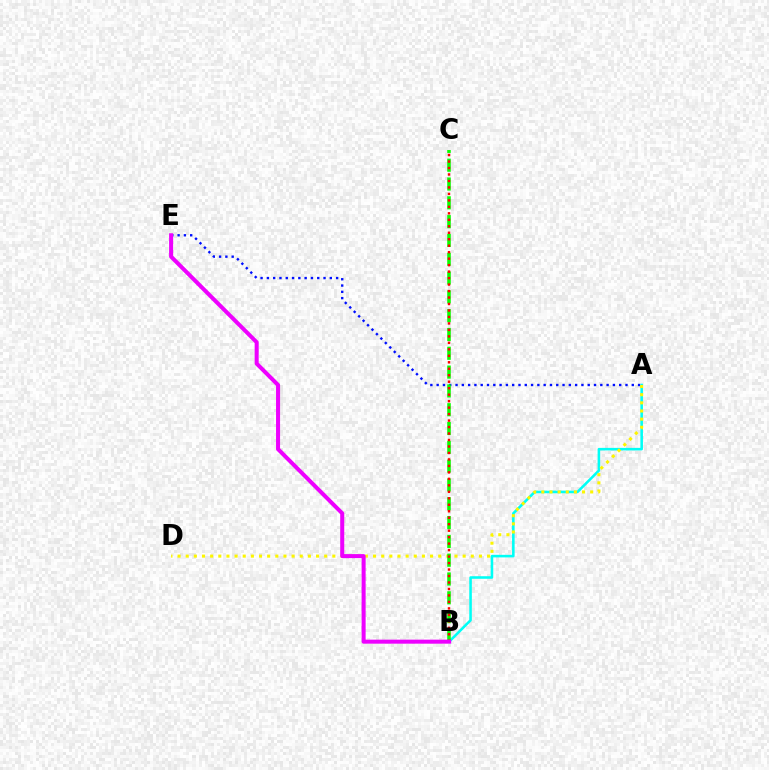{('A', 'E'): [{'color': '#0010ff', 'line_style': 'dotted', 'thickness': 1.71}], ('A', 'B'): [{'color': '#00fff6', 'line_style': 'solid', 'thickness': 1.85}], ('A', 'D'): [{'color': '#fcf500', 'line_style': 'dotted', 'thickness': 2.21}], ('B', 'C'): [{'color': '#08ff00', 'line_style': 'dashed', 'thickness': 2.56}, {'color': '#ff0000', 'line_style': 'dotted', 'thickness': 1.76}], ('B', 'E'): [{'color': '#ee00ff', 'line_style': 'solid', 'thickness': 2.9}]}